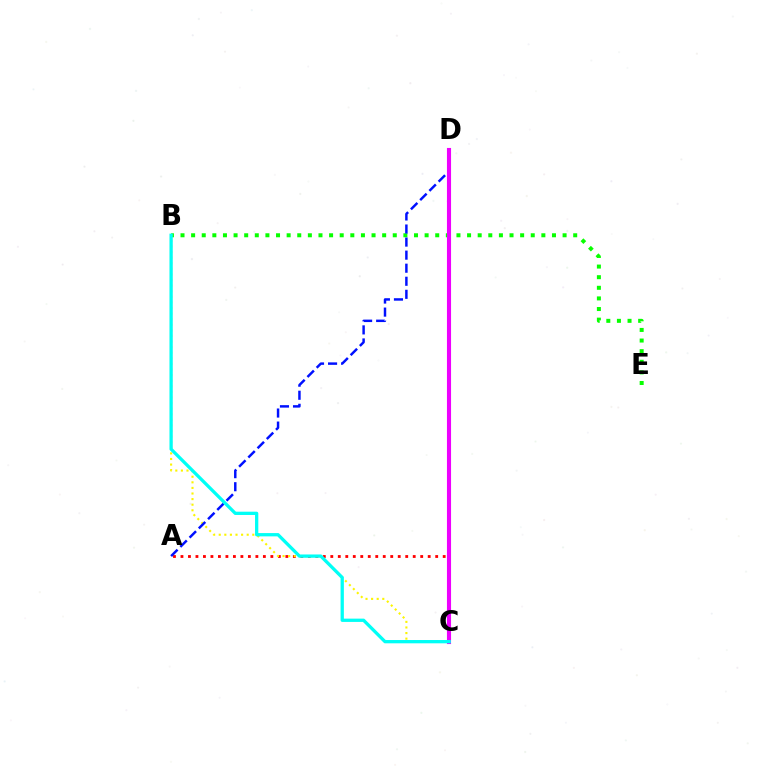{('A', 'C'): [{'color': '#ff0000', 'line_style': 'dotted', 'thickness': 2.04}], ('B', 'E'): [{'color': '#08ff00', 'line_style': 'dotted', 'thickness': 2.88}], ('B', 'C'): [{'color': '#fcf500', 'line_style': 'dotted', 'thickness': 1.52}, {'color': '#00fff6', 'line_style': 'solid', 'thickness': 2.37}], ('A', 'D'): [{'color': '#0010ff', 'line_style': 'dashed', 'thickness': 1.77}], ('C', 'D'): [{'color': '#ee00ff', 'line_style': 'solid', 'thickness': 2.96}]}